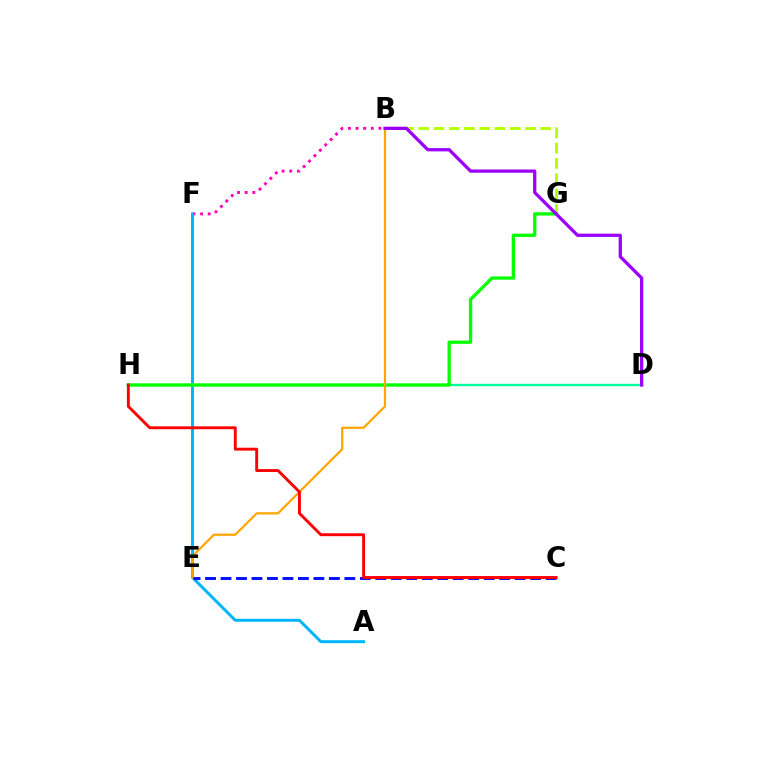{('B', 'F'): [{'color': '#ff00bd', 'line_style': 'dotted', 'thickness': 2.07}], ('B', 'G'): [{'color': '#b3ff00', 'line_style': 'dashed', 'thickness': 2.07}], ('A', 'F'): [{'color': '#00b5ff', 'line_style': 'solid', 'thickness': 2.13}], ('D', 'H'): [{'color': '#00ff9d', 'line_style': 'solid', 'thickness': 1.68}], ('G', 'H'): [{'color': '#08ff00', 'line_style': 'solid', 'thickness': 2.38}], ('B', 'E'): [{'color': '#ffa500', 'line_style': 'solid', 'thickness': 1.6}], ('B', 'D'): [{'color': '#9b00ff', 'line_style': 'solid', 'thickness': 2.35}], ('C', 'E'): [{'color': '#0010ff', 'line_style': 'dashed', 'thickness': 2.1}], ('C', 'H'): [{'color': '#ff0000', 'line_style': 'solid', 'thickness': 2.08}]}